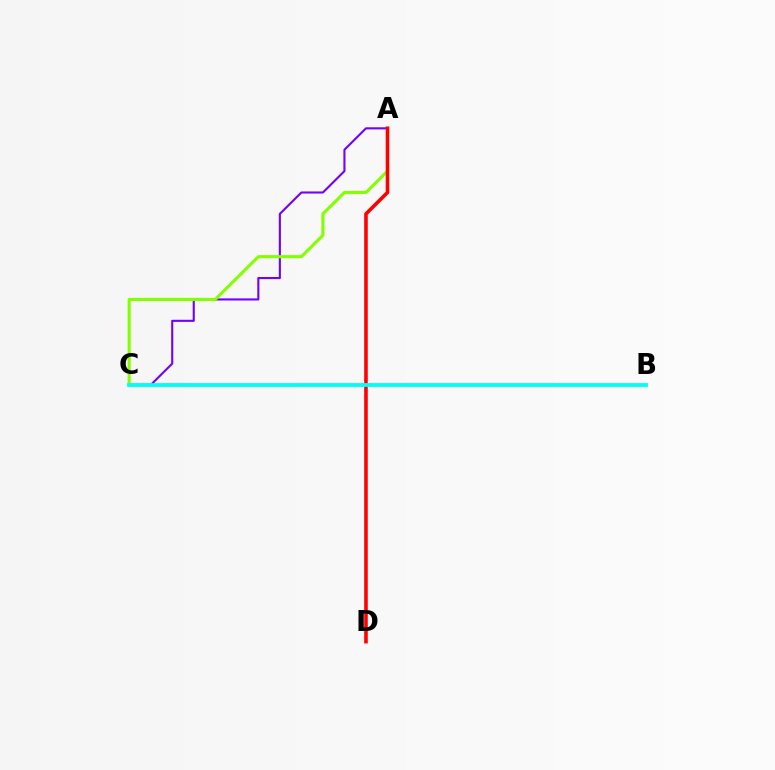{('A', 'C'): [{'color': '#7200ff', 'line_style': 'solid', 'thickness': 1.52}, {'color': '#84ff00', 'line_style': 'solid', 'thickness': 2.23}], ('A', 'D'): [{'color': '#ff0000', 'line_style': 'solid', 'thickness': 2.57}], ('B', 'C'): [{'color': '#00fff6', 'line_style': 'solid', 'thickness': 2.76}]}